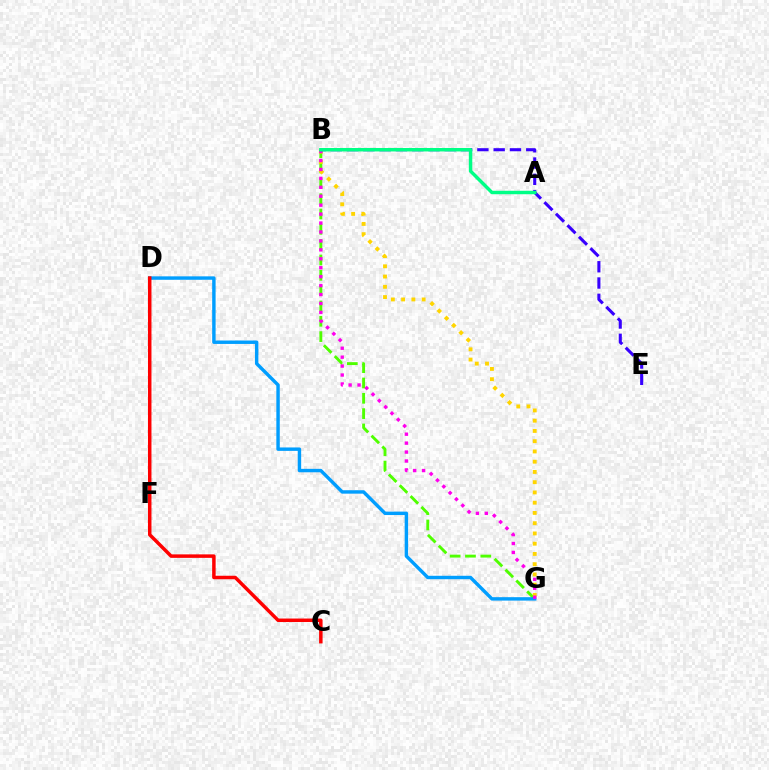{('B', 'G'): [{'color': '#4fff00', 'line_style': 'dashed', 'thickness': 2.08}, {'color': '#ffd500', 'line_style': 'dotted', 'thickness': 2.79}, {'color': '#ff00ed', 'line_style': 'dotted', 'thickness': 2.43}], ('D', 'G'): [{'color': '#009eff', 'line_style': 'solid', 'thickness': 2.47}], ('B', 'E'): [{'color': '#3700ff', 'line_style': 'dashed', 'thickness': 2.21}], ('C', 'D'): [{'color': '#ff0000', 'line_style': 'solid', 'thickness': 2.51}], ('A', 'B'): [{'color': '#00ff86', 'line_style': 'solid', 'thickness': 2.49}]}